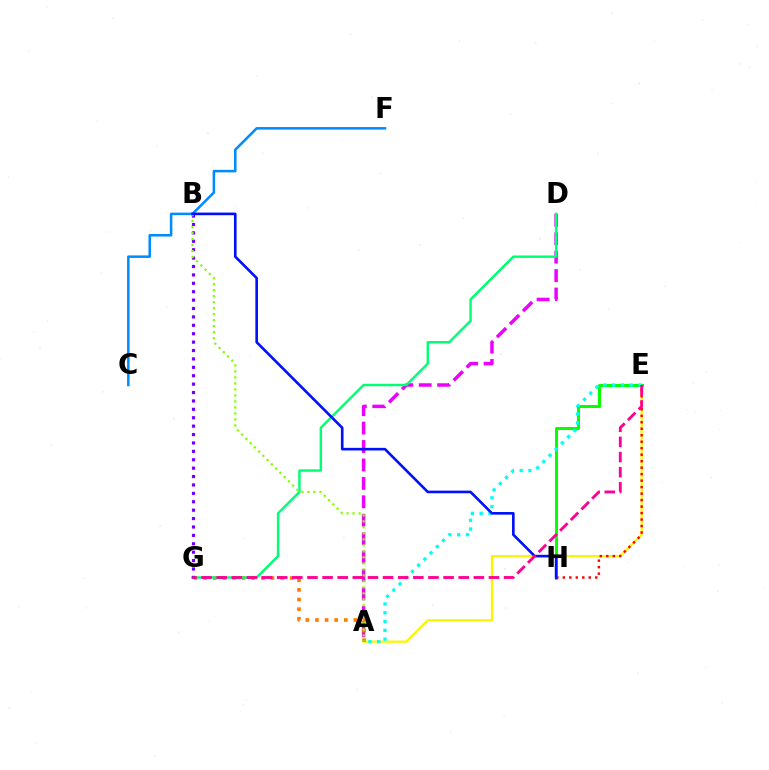{('A', 'E'): [{'color': '#fcf500', 'line_style': 'solid', 'thickness': 1.61}, {'color': '#00fff6', 'line_style': 'dotted', 'thickness': 2.39}], ('C', 'F'): [{'color': '#008cff', 'line_style': 'solid', 'thickness': 1.82}], ('E', 'H'): [{'color': '#08ff00', 'line_style': 'solid', 'thickness': 2.18}, {'color': '#ff0000', 'line_style': 'dotted', 'thickness': 1.76}], ('A', 'D'): [{'color': '#ee00ff', 'line_style': 'dashed', 'thickness': 2.5}], ('A', 'G'): [{'color': '#ff7c00', 'line_style': 'dotted', 'thickness': 2.61}], ('D', 'G'): [{'color': '#00ff74', 'line_style': 'solid', 'thickness': 1.76}], ('B', 'G'): [{'color': '#7200ff', 'line_style': 'dotted', 'thickness': 2.28}], ('A', 'B'): [{'color': '#84ff00', 'line_style': 'dotted', 'thickness': 1.63}], ('B', 'H'): [{'color': '#0010ff', 'line_style': 'solid', 'thickness': 1.89}], ('E', 'G'): [{'color': '#ff0094', 'line_style': 'dashed', 'thickness': 2.05}]}